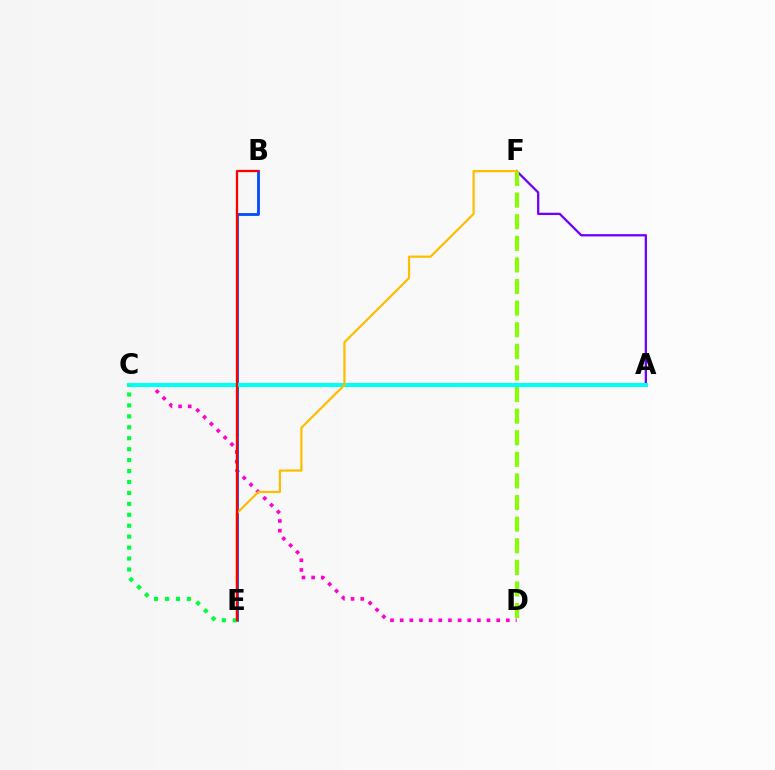{('C', 'D'): [{'color': '#ff00cf', 'line_style': 'dotted', 'thickness': 2.62}], ('A', 'F'): [{'color': '#7200ff', 'line_style': 'solid', 'thickness': 1.65}], ('D', 'F'): [{'color': '#84ff00', 'line_style': 'dashed', 'thickness': 2.93}], ('B', 'E'): [{'color': '#004bff', 'line_style': 'solid', 'thickness': 2.01}, {'color': '#ff0000', 'line_style': 'solid', 'thickness': 1.67}], ('A', 'C'): [{'color': '#00fff6', 'line_style': 'solid', 'thickness': 2.94}], ('E', 'F'): [{'color': '#ffbd00', 'line_style': 'solid', 'thickness': 1.6}], ('C', 'E'): [{'color': '#00ff39', 'line_style': 'dotted', 'thickness': 2.97}]}